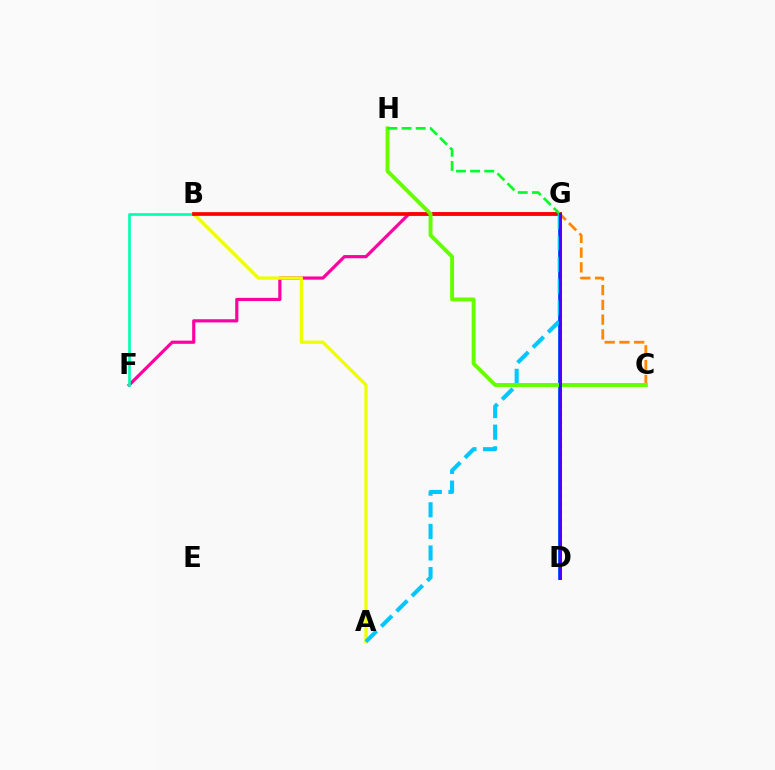{('F', 'G'): [{'color': '#ff00a0', 'line_style': 'solid', 'thickness': 2.29}], ('D', 'G'): [{'color': '#d600ff', 'line_style': 'dotted', 'thickness': 2.21}, {'color': '#003fff', 'line_style': 'solid', 'thickness': 2.68}, {'color': '#4f00ff', 'line_style': 'solid', 'thickness': 2.14}], ('A', 'B'): [{'color': '#eeff00', 'line_style': 'solid', 'thickness': 2.38}], ('C', 'G'): [{'color': '#ff8800', 'line_style': 'dashed', 'thickness': 2.0}], ('B', 'F'): [{'color': '#00ffaf', 'line_style': 'solid', 'thickness': 1.92}], ('B', 'G'): [{'color': '#ff0000', 'line_style': 'solid', 'thickness': 2.65}], ('A', 'G'): [{'color': '#00c7ff', 'line_style': 'dashed', 'thickness': 2.93}], ('C', 'H'): [{'color': '#66ff00', 'line_style': 'solid', 'thickness': 2.82}], ('G', 'H'): [{'color': '#00ff27', 'line_style': 'dashed', 'thickness': 1.92}]}